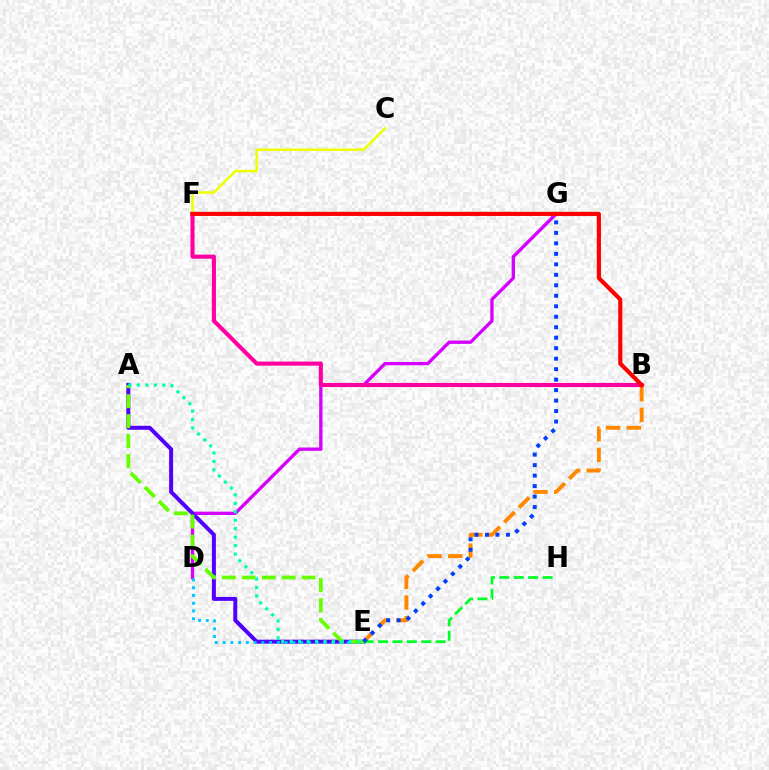{('B', 'E'): [{'color': '#ff8800', 'line_style': 'dashed', 'thickness': 2.81}], ('D', 'G'): [{'color': '#d600ff', 'line_style': 'solid', 'thickness': 2.4}], ('A', 'E'): [{'color': '#4f00ff', 'line_style': 'solid', 'thickness': 2.86}, {'color': '#66ff00', 'line_style': 'dashed', 'thickness': 2.71}, {'color': '#00ffaf', 'line_style': 'dotted', 'thickness': 2.3}], ('B', 'F'): [{'color': '#ff00a0', 'line_style': 'solid', 'thickness': 2.95}, {'color': '#ff0000', 'line_style': 'solid', 'thickness': 2.98}], ('E', 'H'): [{'color': '#00ff27', 'line_style': 'dashed', 'thickness': 1.96}], ('C', 'F'): [{'color': '#eeff00', 'line_style': 'solid', 'thickness': 1.81}], ('D', 'E'): [{'color': '#00c7ff', 'line_style': 'dotted', 'thickness': 2.11}], ('E', 'G'): [{'color': '#003fff', 'line_style': 'dotted', 'thickness': 2.85}]}